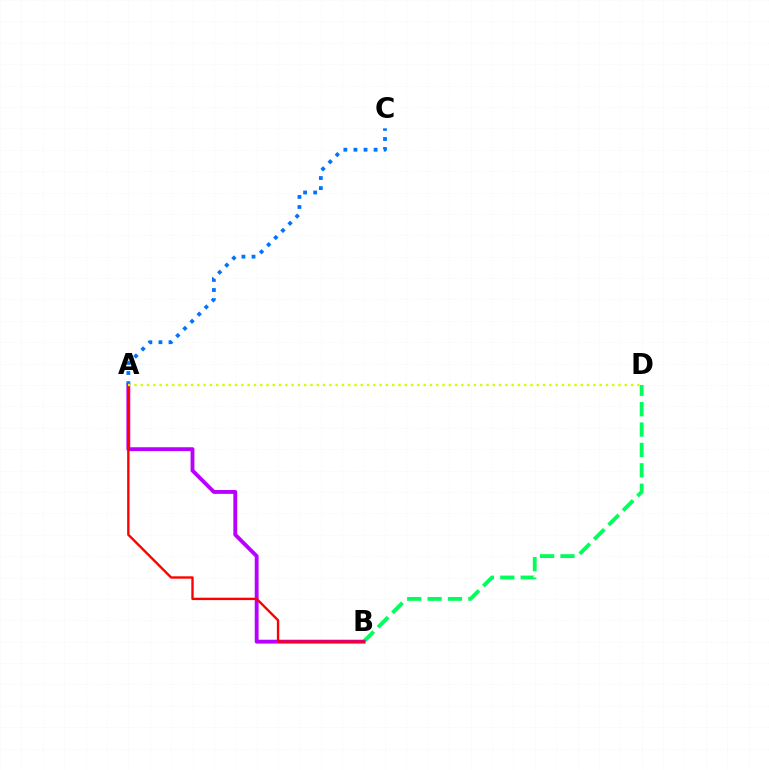{('B', 'D'): [{'color': '#00ff5c', 'line_style': 'dashed', 'thickness': 2.77}], ('A', 'B'): [{'color': '#b900ff', 'line_style': 'solid', 'thickness': 2.78}, {'color': '#ff0000', 'line_style': 'solid', 'thickness': 1.71}], ('A', 'C'): [{'color': '#0074ff', 'line_style': 'dotted', 'thickness': 2.74}], ('A', 'D'): [{'color': '#d1ff00', 'line_style': 'dotted', 'thickness': 1.71}]}